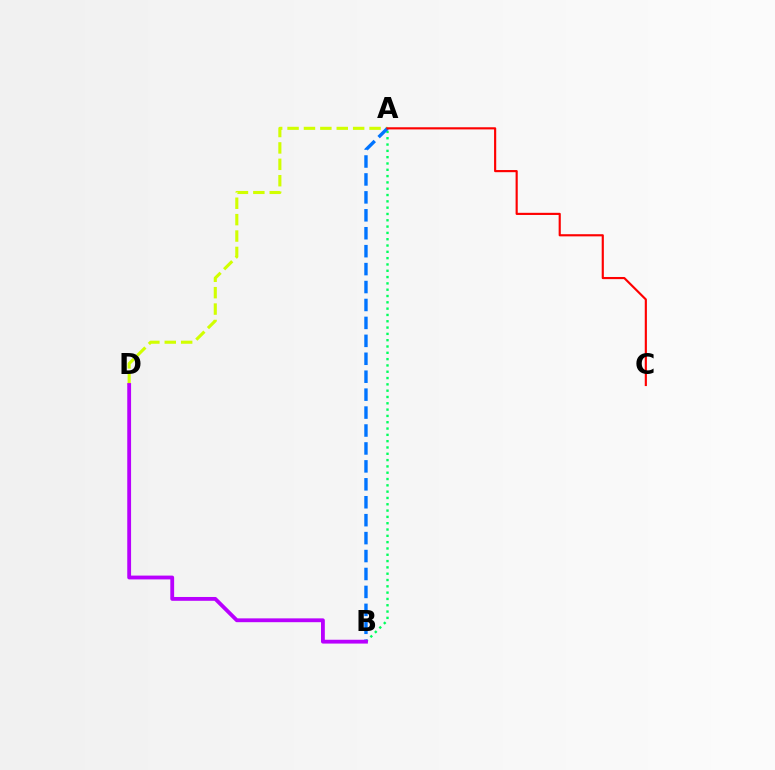{('A', 'B'): [{'color': '#00ff5c', 'line_style': 'dotted', 'thickness': 1.71}, {'color': '#0074ff', 'line_style': 'dashed', 'thickness': 2.44}], ('A', 'D'): [{'color': '#d1ff00', 'line_style': 'dashed', 'thickness': 2.23}], ('A', 'C'): [{'color': '#ff0000', 'line_style': 'solid', 'thickness': 1.55}], ('B', 'D'): [{'color': '#b900ff', 'line_style': 'solid', 'thickness': 2.75}]}